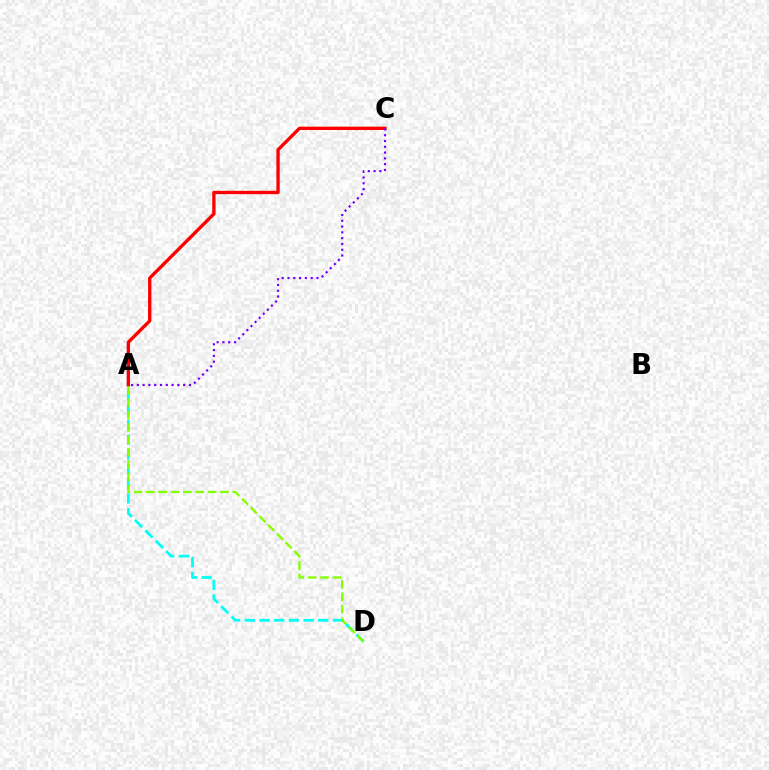{('A', 'D'): [{'color': '#00fff6', 'line_style': 'dashed', 'thickness': 2.0}, {'color': '#84ff00', 'line_style': 'dashed', 'thickness': 1.68}], ('A', 'C'): [{'color': '#ff0000', 'line_style': 'solid', 'thickness': 2.4}, {'color': '#7200ff', 'line_style': 'dotted', 'thickness': 1.57}]}